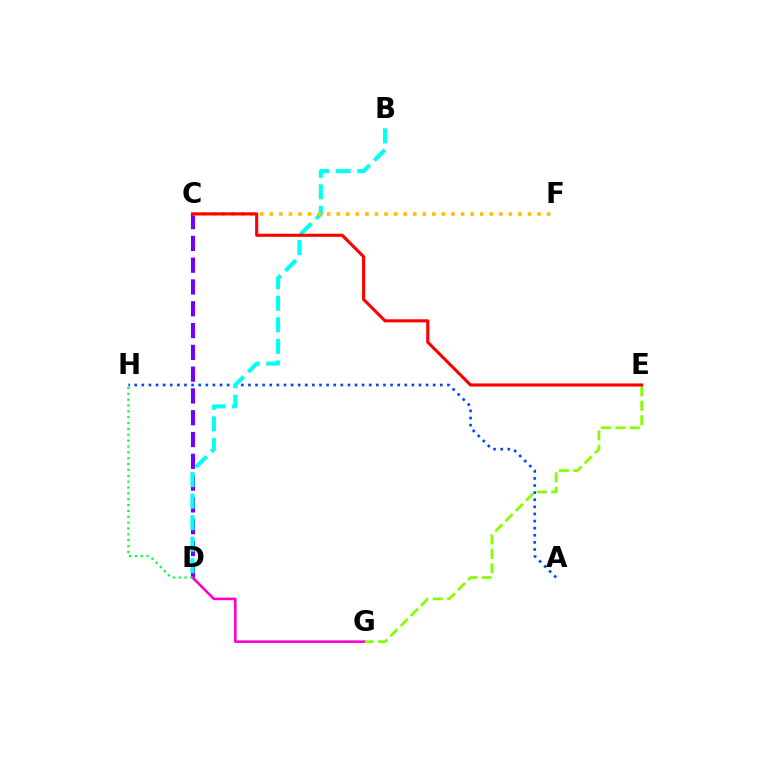{('A', 'H'): [{'color': '#004bff', 'line_style': 'dotted', 'thickness': 1.93}], ('C', 'D'): [{'color': '#7200ff', 'line_style': 'dashed', 'thickness': 2.96}], ('E', 'G'): [{'color': '#84ff00', 'line_style': 'dashed', 'thickness': 1.96}], ('B', 'D'): [{'color': '#00fff6', 'line_style': 'dashed', 'thickness': 2.92}], ('C', 'F'): [{'color': '#ffbd00', 'line_style': 'dotted', 'thickness': 2.6}], ('D', 'G'): [{'color': '#ff00cf', 'line_style': 'solid', 'thickness': 1.89}], ('C', 'E'): [{'color': '#ff0000', 'line_style': 'solid', 'thickness': 2.24}], ('D', 'H'): [{'color': '#00ff39', 'line_style': 'dotted', 'thickness': 1.59}]}